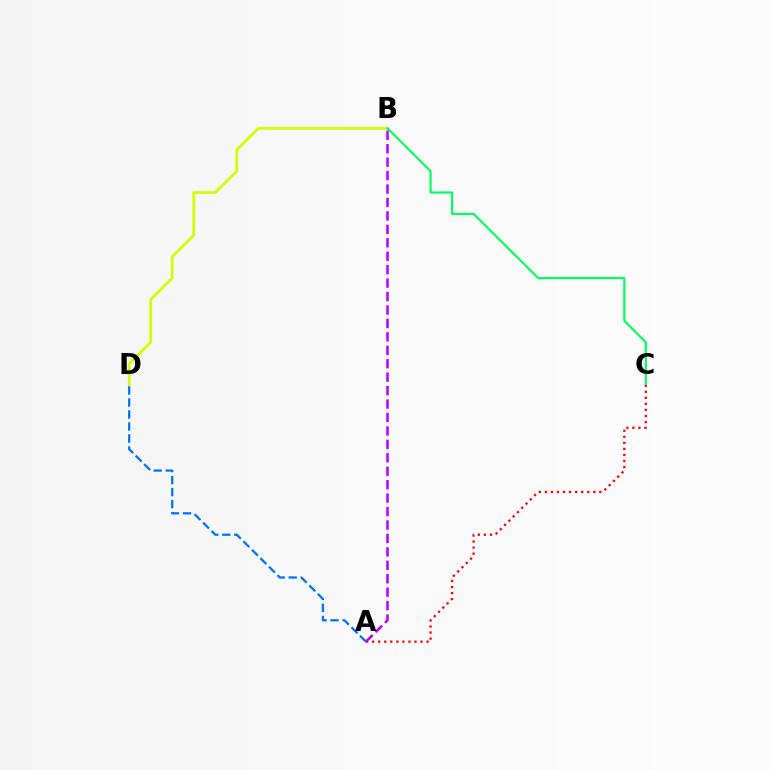{('B', 'D'): [{'color': '#d1ff00', 'line_style': 'solid', 'thickness': 1.97}], ('A', 'D'): [{'color': '#0074ff', 'line_style': 'dashed', 'thickness': 1.63}], ('B', 'C'): [{'color': '#00ff5c', 'line_style': 'solid', 'thickness': 1.54}], ('A', 'C'): [{'color': '#ff0000', 'line_style': 'dotted', 'thickness': 1.64}], ('A', 'B'): [{'color': '#b900ff', 'line_style': 'dashed', 'thickness': 1.83}]}